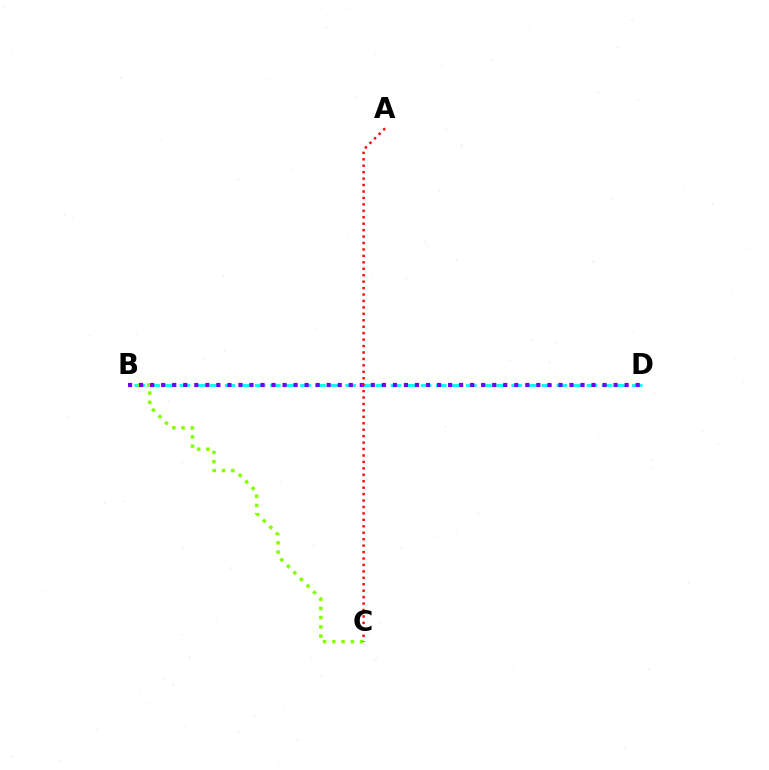{('B', 'D'): [{'color': '#00fff6', 'line_style': 'dashed', 'thickness': 2.05}, {'color': '#7200ff', 'line_style': 'dotted', 'thickness': 3.0}], ('B', 'C'): [{'color': '#84ff00', 'line_style': 'dotted', 'thickness': 2.51}], ('A', 'C'): [{'color': '#ff0000', 'line_style': 'dotted', 'thickness': 1.75}]}